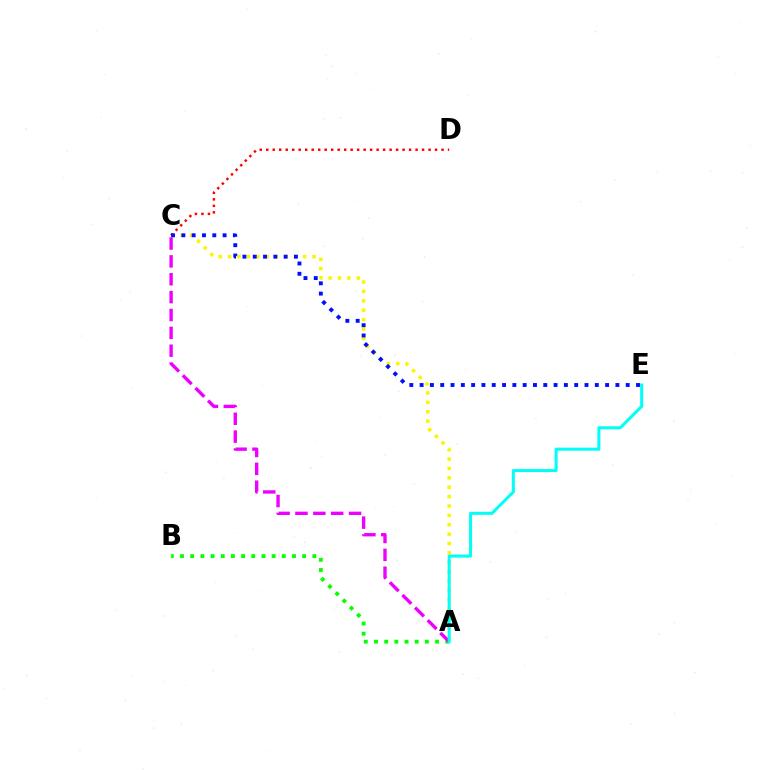{('A', 'C'): [{'color': '#fcf500', 'line_style': 'dotted', 'thickness': 2.55}, {'color': '#ee00ff', 'line_style': 'dashed', 'thickness': 2.43}], ('C', 'D'): [{'color': '#ff0000', 'line_style': 'dotted', 'thickness': 1.76}], ('A', 'B'): [{'color': '#08ff00', 'line_style': 'dotted', 'thickness': 2.77}], ('C', 'E'): [{'color': '#0010ff', 'line_style': 'dotted', 'thickness': 2.8}], ('A', 'E'): [{'color': '#00fff6', 'line_style': 'solid', 'thickness': 2.19}]}